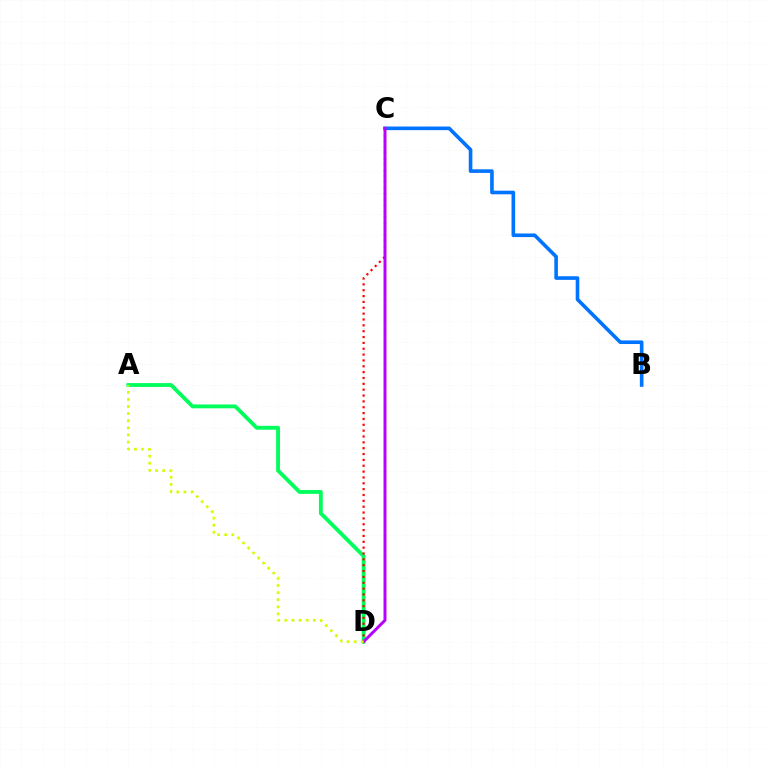{('A', 'D'): [{'color': '#00ff5c', 'line_style': 'solid', 'thickness': 2.76}, {'color': '#d1ff00', 'line_style': 'dotted', 'thickness': 1.93}], ('C', 'D'): [{'color': '#ff0000', 'line_style': 'dotted', 'thickness': 1.59}, {'color': '#b900ff', 'line_style': 'solid', 'thickness': 2.13}], ('B', 'C'): [{'color': '#0074ff', 'line_style': 'solid', 'thickness': 2.6}]}